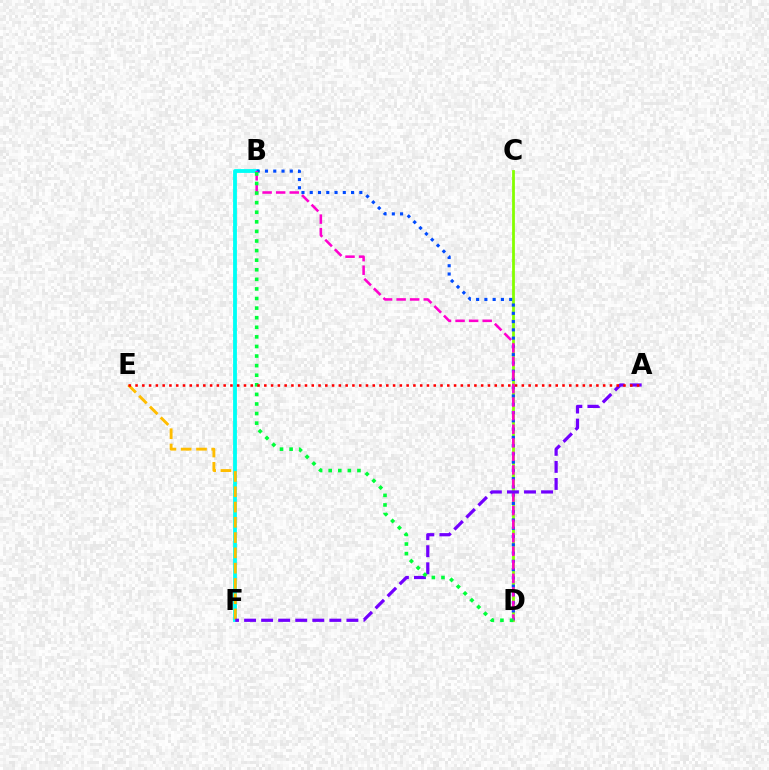{('C', 'D'): [{'color': '#84ff00', 'line_style': 'solid', 'thickness': 2.0}], ('B', 'F'): [{'color': '#00fff6', 'line_style': 'solid', 'thickness': 2.74}], ('E', 'F'): [{'color': '#ffbd00', 'line_style': 'dashed', 'thickness': 2.08}], ('B', 'D'): [{'color': '#004bff', 'line_style': 'dotted', 'thickness': 2.25}, {'color': '#ff00cf', 'line_style': 'dashed', 'thickness': 1.84}, {'color': '#00ff39', 'line_style': 'dotted', 'thickness': 2.6}], ('A', 'F'): [{'color': '#7200ff', 'line_style': 'dashed', 'thickness': 2.32}], ('A', 'E'): [{'color': '#ff0000', 'line_style': 'dotted', 'thickness': 1.84}]}